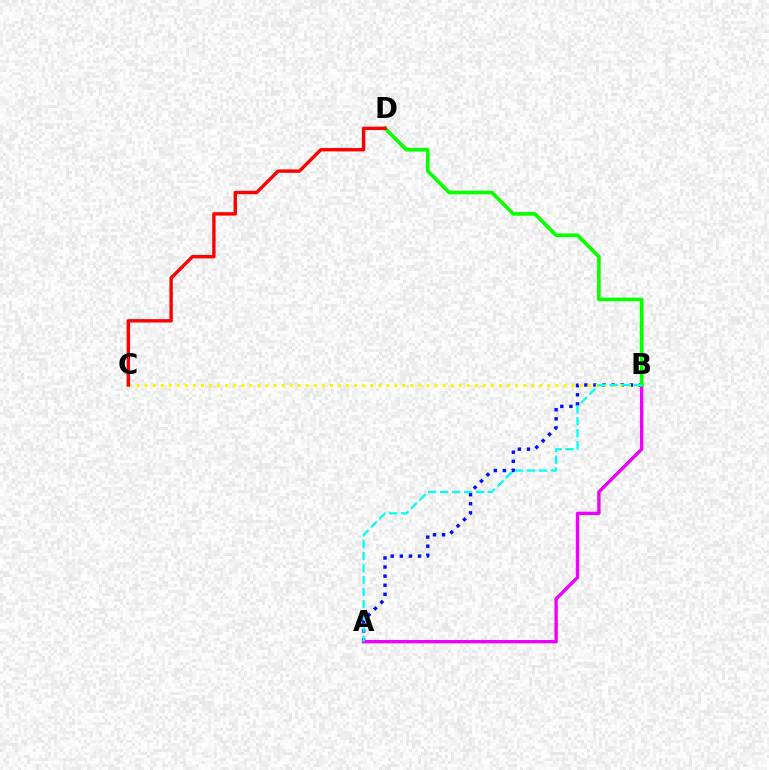{('A', 'B'): [{'color': '#0010ff', 'line_style': 'dotted', 'thickness': 2.47}, {'color': '#ee00ff', 'line_style': 'solid', 'thickness': 2.41}, {'color': '#00fff6', 'line_style': 'dashed', 'thickness': 1.63}], ('B', 'D'): [{'color': '#08ff00', 'line_style': 'solid', 'thickness': 2.63}], ('B', 'C'): [{'color': '#fcf500', 'line_style': 'dotted', 'thickness': 2.19}], ('C', 'D'): [{'color': '#ff0000', 'line_style': 'solid', 'thickness': 2.43}]}